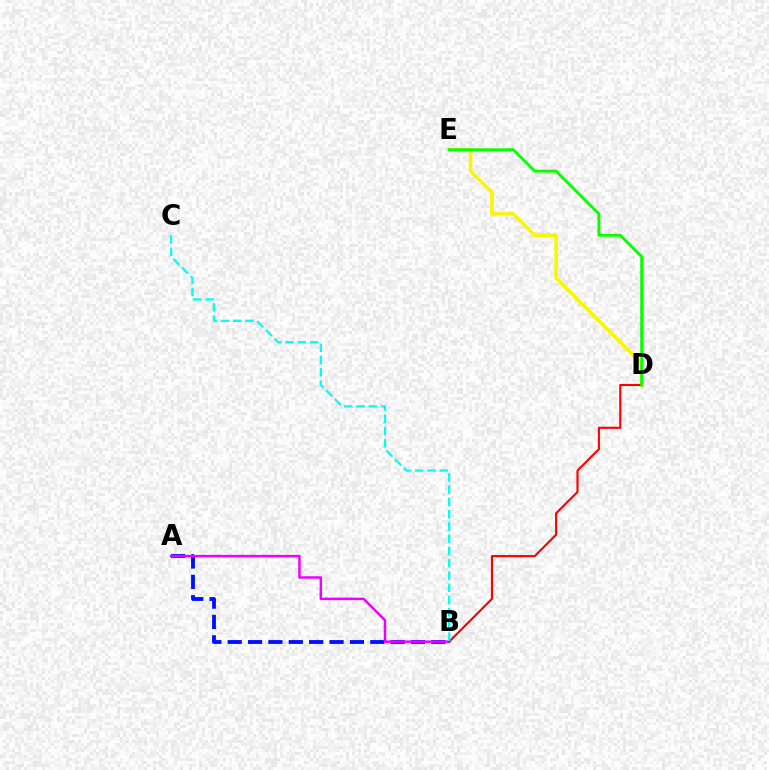{('D', 'E'): [{'color': '#fcf500', 'line_style': 'solid', 'thickness': 2.52}, {'color': '#08ff00', 'line_style': 'solid', 'thickness': 2.08}], ('A', 'B'): [{'color': '#0010ff', 'line_style': 'dashed', 'thickness': 2.77}, {'color': '#ee00ff', 'line_style': 'solid', 'thickness': 1.78}], ('B', 'D'): [{'color': '#ff0000', 'line_style': 'solid', 'thickness': 1.53}], ('B', 'C'): [{'color': '#00fff6', 'line_style': 'dashed', 'thickness': 1.67}]}